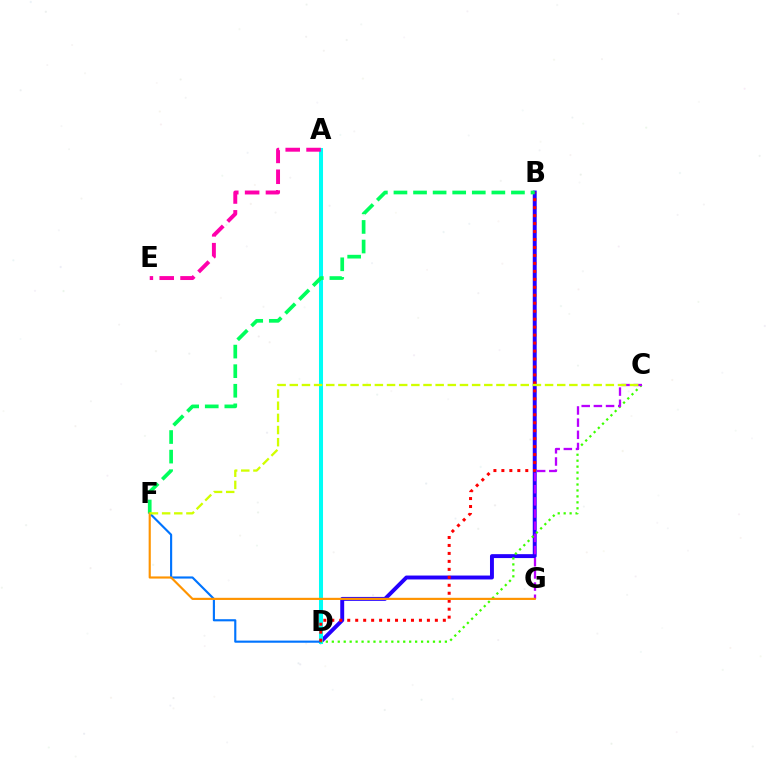{('B', 'D'): [{'color': '#2500ff', 'line_style': 'solid', 'thickness': 2.82}, {'color': '#ff0000', 'line_style': 'dotted', 'thickness': 2.16}], ('A', 'D'): [{'color': '#00fff6', 'line_style': 'solid', 'thickness': 2.9}], ('D', 'F'): [{'color': '#0074ff', 'line_style': 'solid', 'thickness': 1.54}], ('C', 'D'): [{'color': '#3dff00', 'line_style': 'dotted', 'thickness': 1.62}], ('C', 'G'): [{'color': '#b900ff', 'line_style': 'dashed', 'thickness': 1.65}], ('A', 'E'): [{'color': '#ff00ac', 'line_style': 'dashed', 'thickness': 2.83}], ('B', 'F'): [{'color': '#00ff5c', 'line_style': 'dashed', 'thickness': 2.66}], ('F', 'G'): [{'color': '#ff9400', 'line_style': 'solid', 'thickness': 1.55}], ('C', 'F'): [{'color': '#d1ff00', 'line_style': 'dashed', 'thickness': 1.65}]}